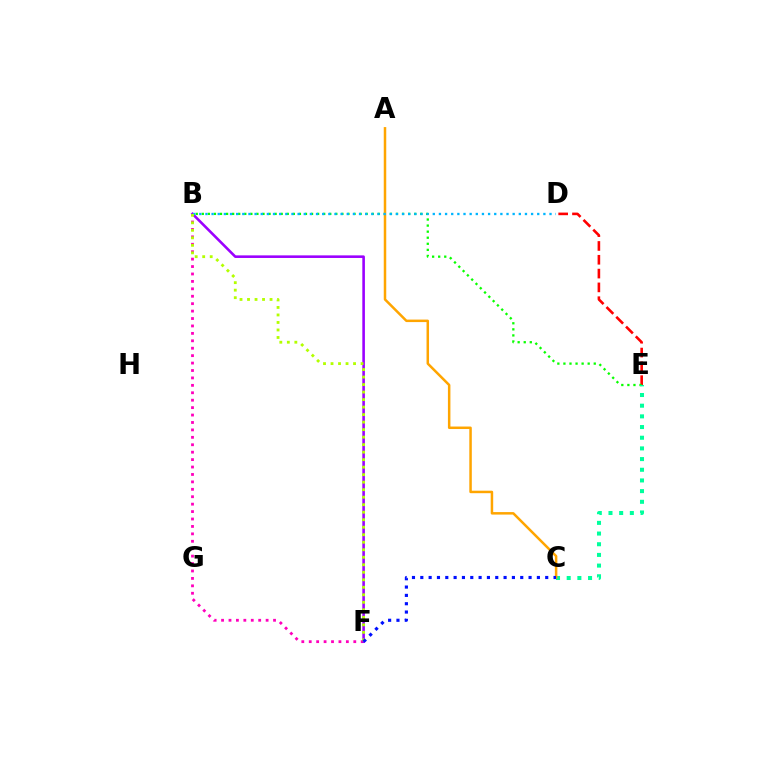{('D', 'E'): [{'color': '#ff0000', 'line_style': 'dashed', 'thickness': 1.88}], ('B', 'F'): [{'color': '#ff00bd', 'line_style': 'dotted', 'thickness': 2.02}, {'color': '#9b00ff', 'line_style': 'solid', 'thickness': 1.87}, {'color': '#b3ff00', 'line_style': 'dotted', 'thickness': 2.04}], ('B', 'E'): [{'color': '#08ff00', 'line_style': 'dotted', 'thickness': 1.65}], ('C', 'E'): [{'color': '#00ff9d', 'line_style': 'dotted', 'thickness': 2.9}], ('A', 'C'): [{'color': '#ffa500', 'line_style': 'solid', 'thickness': 1.8}], ('B', 'D'): [{'color': '#00b5ff', 'line_style': 'dotted', 'thickness': 1.67}], ('C', 'F'): [{'color': '#0010ff', 'line_style': 'dotted', 'thickness': 2.26}]}